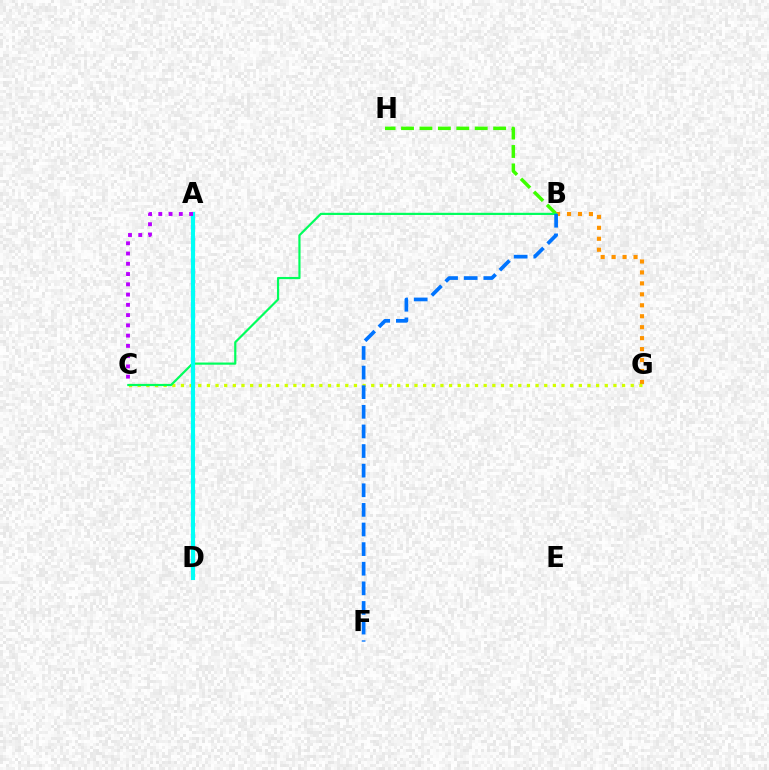{('A', 'D'): [{'color': '#ff00ac', 'line_style': 'dotted', 'thickness': 1.82}, {'color': '#ff0000', 'line_style': 'solid', 'thickness': 1.98}, {'color': '#2500ff', 'line_style': 'dotted', 'thickness': 3.0}, {'color': '#00fff6', 'line_style': 'solid', 'thickness': 2.95}], ('B', 'H'): [{'color': '#3dff00', 'line_style': 'dashed', 'thickness': 2.5}], ('B', 'G'): [{'color': '#ff9400', 'line_style': 'dotted', 'thickness': 2.98}], ('C', 'G'): [{'color': '#d1ff00', 'line_style': 'dotted', 'thickness': 2.35}], ('B', 'C'): [{'color': '#00ff5c', 'line_style': 'solid', 'thickness': 1.57}], ('B', 'F'): [{'color': '#0074ff', 'line_style': 'dashed', 'thickness': 2.66}], ('A', 'C'): [{'color': '#b900ff', 'line_style': 'dotted', 'thickness': 2.79}]}